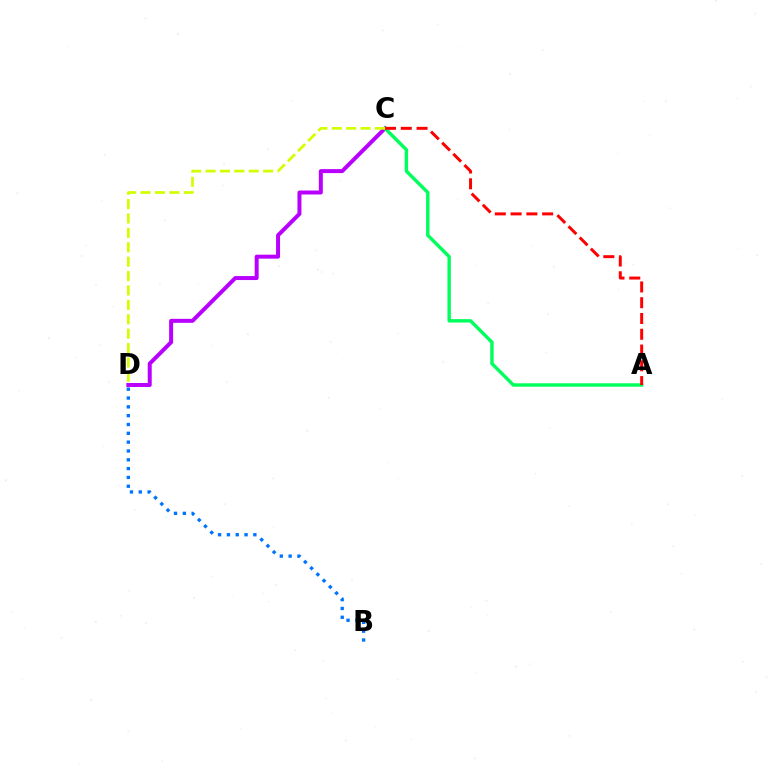{('C', 'D'): [{'color': '#b900ff', 'line_style': 'solid', 'thickness': 2.87}, {'color': '#d1ff00', 'line_style': 'dashed', 'thickness': 1.96}], ('A', 'C'): [{'color': '#00ff5c', 'line_style': 'solid', 'thickness': 2.45}, {'color': '#ff0000', 'line_style': 'dashed', 'thickness': 2.14}], ('B', 'D'): [{'color': '#0074ff', 'line_style': 'dotted', 'thickness': 2.4}]}